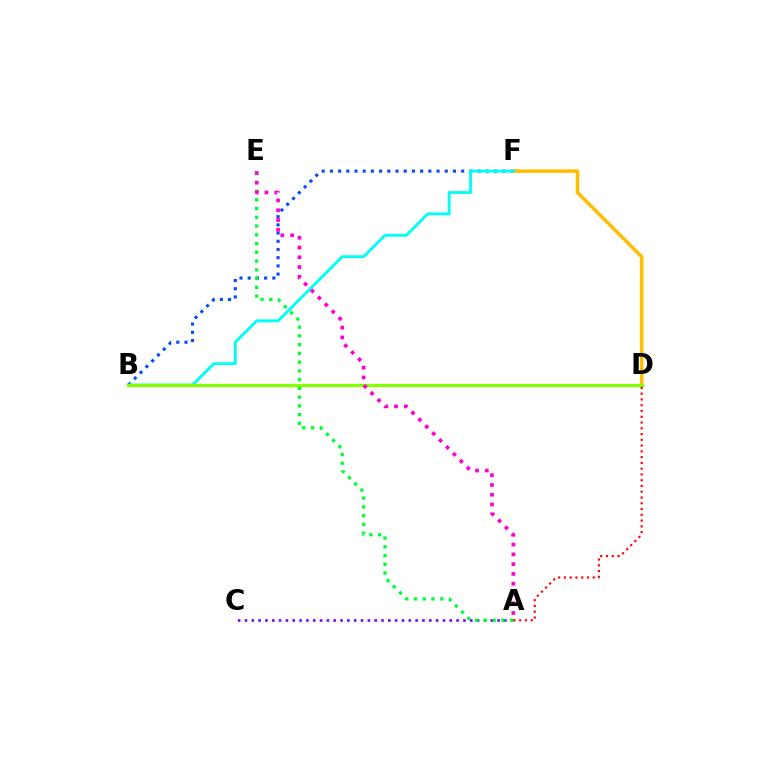{('B', 'F'): [{'color': '#004bff', 'line_style': 'dotted', 'thickness': 2.23}, {'color': '#00fff6', 'line_style': 'solid', 'thickness': 2.06}], ('D', 'F'): [{'color': '#ffbd00', 'line_style': 'solid', 'thickness': 2.54}], ('A', 'C'): [{'color': '#7200ff', 'line_style': 'dotted', 'thickness': 1.85}], ('A', 'E'): [{'color': '#00ff39', 'line_style': 'dotted', 'thickness': 2.38}, {'color': '#ff00cf', 'line_style': 'dotted', 'thickness': 2.66}], ('B', 'D'): [{'color': '#84ff00', 'line_style': 'solid', 'thickness': 2.35}], ('A', 'D'): [{'color': '#ff0000', 'line_style': 'dotted', 'thickness': 1.57}]}